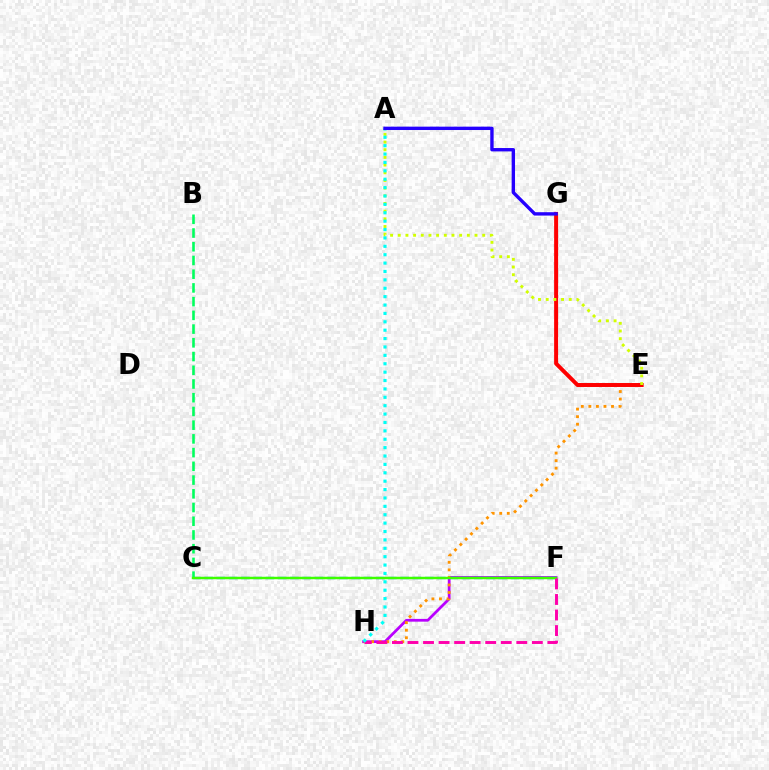{('F', 'H'): [{'color': '#b900ff', 'line_style': 'solid', 'thickness': 1.99}, {'color': '#ff00ac', 'line_style': 'dashed', 'thickness': 2.11}], ('E', 'H'): [{'color': '#ff9400', 'line_style': 'dotted', 'thickness': 2.05}], ('E', 'G'): [{'color': '#ff0000', 'line_style': 'solid', 'thickness': 2.86}], ('C', 'F'): [{'color': '#0074ff', 'line_style': 'dashed', 'thickness': 1.66}, {'color': '#3dff00', 'line_style': 'solid', 'thickness': 1.76}], ('B', 'C'): [{'color': '#00ff5c', 'line_style': 'dashed', 'thickness': 1.86}], ('A', 'E'): [{'color': '#d1ff00', 'line_style': 'dotted', 'thickness': 2.09}], ('A', 'H'): [{'color': '#00fff6', 'line_style': 'dotted', 'thickness': 2.28}], ('A', 'G'): [{'color': '#2500ff', 'line_style': 'solid', 'thickness': 2.43}]}